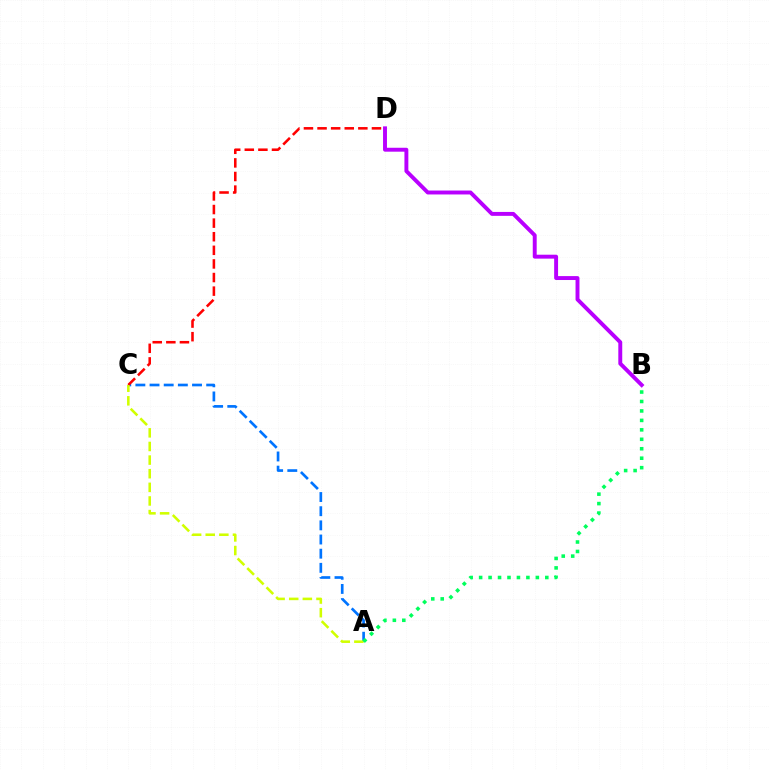{('A', 'C'): [{'color': '#0074ff', 'line_style': 'dashed', 'thickness': 1.92}, {'color': '#d1ff00', 'line_style': 'dashed', 'thickness': 1.85}], ('B', 'D'): [{'color': '#b900ff', 'line_style': 'solid', 'thickness': 2.82}], ('C', 'D'): [{'color': '#ff0000', 'line_style': 'dashed', 'thickness': 1.85}], ('A', 'B'): [{'color': '#00ff5c', 'line_style': 'dotted', 'thickness': 2.57}]}